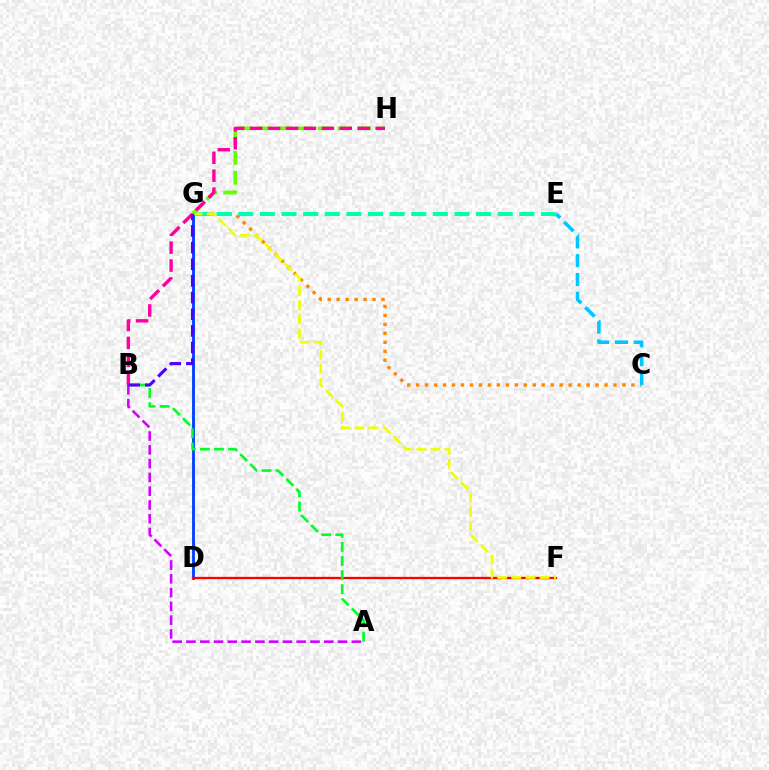{('C', 'G'): [{'color': '#ff8800', 'line_style': 'dotted', 'thickness': 2.44}], ('D', 'G'): [{'color': '#003fff', 'line_style': 'solid', 'thickness': 2.04}], ('C', 'E'): [{'color': '#00c7ff', 'line_style': 'dashed', 'thickness': 2.56}], ('A', 'B'): [{'color': '#d600ff', 'line_style': 'dashed', 'thickness': 1.87}, {'color': '#00ff27', 'line_style': 'dashed', 'thickness': 1.92}], ('D', 'F'): [{'color': '#ff0000', 'line_style': 'solid', 'thickness': 1.65}], ('E', 'G'): [{'color': '#00ffaf', 'line_style': 'dashed', 'thickness': 2.94}], ('F', 'G'): [{'color': '#eeff00', 'line_style': 'dashed', 'thickness': 1.92}], ('G', 'H'): [{'color': '#66ff00', 'line_style': 'dashed', 'thickness': 2.69}], ('B', 'H'): [{'color': '#ff00a0', 'line_style': 'dashed', 'thickness': 2.44}], ('B', 'G'): [{'color': '#4f00ff', 'line_style': 'dashed', 'thickness': 2.26}]}